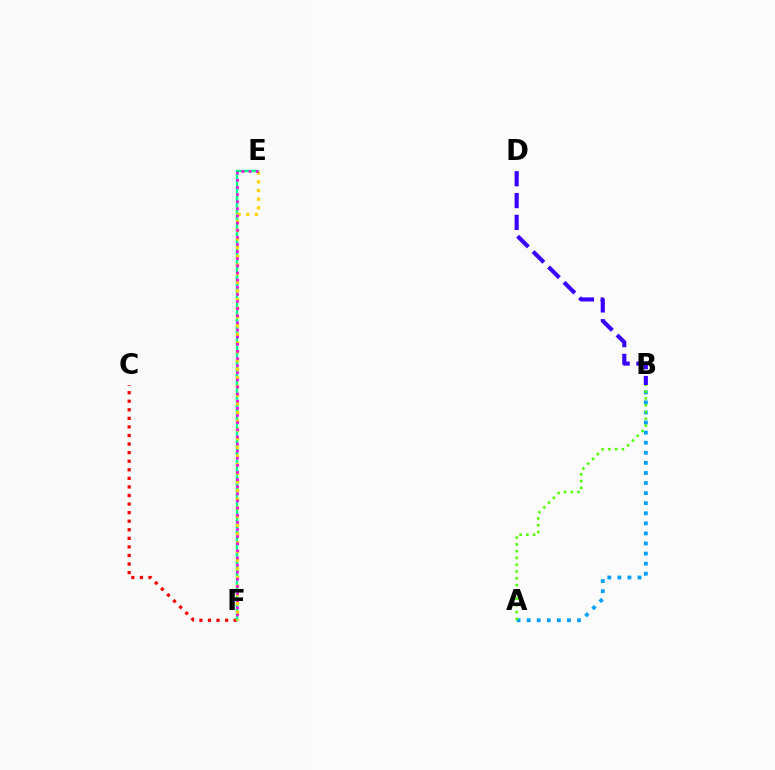{('A', 'B'): [{'color': '#009eff', 'line_style': 'dotted', 'thickness': 2.74}, {'color': '#4fff00', 'line_style': 'dotted', 'thickness': 1.84}], ('C', 'F'): [{'color': '#ff0000', 'line_style': 'dotted', 'thickness': 2.33}], ('E', 'F'): [{'color': '#00ff86', 'line_style': 'solid', 'thickness': 1.75}, {'color': '#ffd500', 'line_style': 'dotted', 'thickness': 2.36}, {'color': '#ff00ed', 'line_style': 'dotted', 'thickness': 1.94}], ('B', 'D'): [{'color': '#3700ff', 'line_style': 'dashed', 'thickness': 2.96}]}